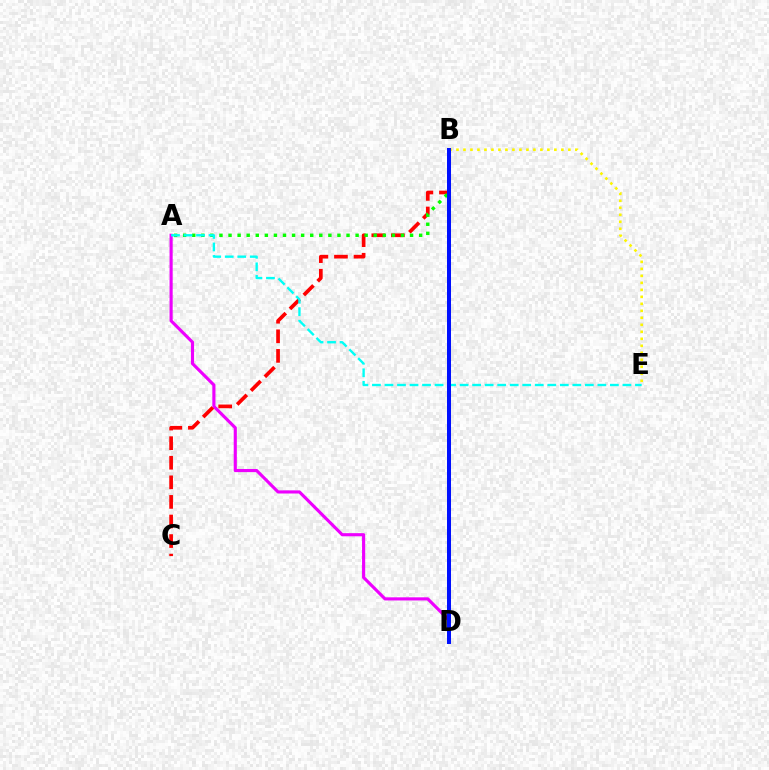{('A', 'D'): [{'color': '#ee00ff', 'line_style': 'solid', 'thickness': 2.26}], ('B', 'E'): [{'color': '#fcf500', 'line_style': 'dotted', 'thickness': 1.9}], ('B', 'C'): [{'color': '#ff0000', 'line_style': 'dashed', 'thickness': 2.66}], ('A', 'B'): [{'color': '#08ff00', 'line_style': 'dotted', 'thickness': 2.47}], ('A', 'E'): [{'color': '#00fff6', 'line_style': 'dashed', 'thickness': 1.7}], ('B', 'D'): [{'color': '#0010ff', 'line_style': 'solid', 'thickness': 2.89}]}